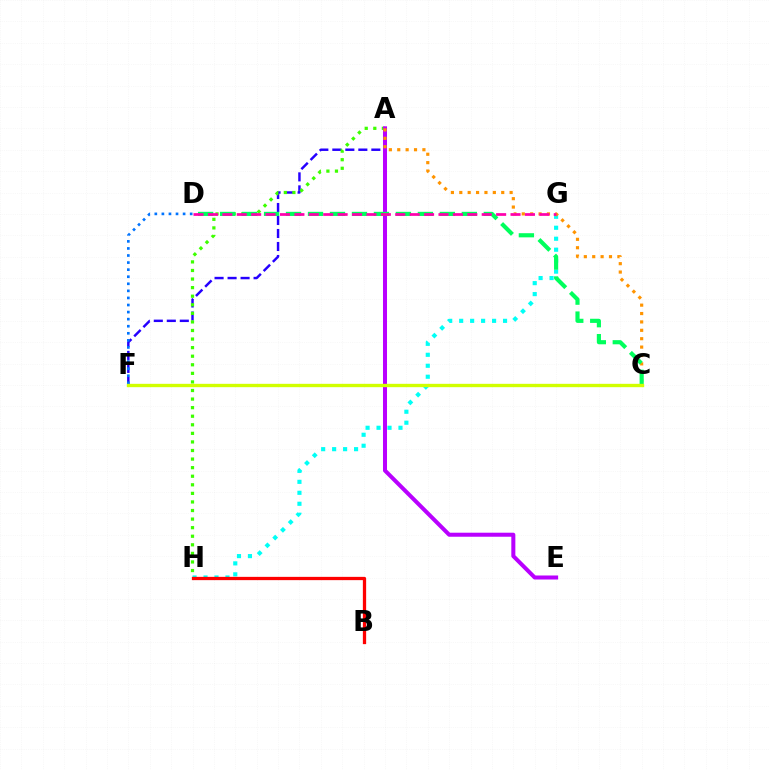{('A', 'F'): [{'color': '#2500ff', 'line_style': 'dashed', 'thickness': 1.77}], ('A', 'H'): [{'color': '#3dff00', 'line_style': 'dotted', 'thickness': 2.33}], ('A', 'E'): [{'color': '#b900ff', 'line_style': 'solid', 'thickness': 2.9}], ('G', 'H'): [{'color': '#00fff6', 'line_style': 'dotted', 'thickness': 2.98}], ('B', 'H'): [{'color': '#ff0000', 'line_style': 'solid', 'thickness': 2.36}], ('A', 'C'): [{'color': '#ff9400', 'line_style': 'dotted', 'thickness': 2.28}], ('D', 'F'): [{'color': '#0074ff', 'line_style': 'dotted', 'thickness': 1.92}], ('C', 'D'): [{'color': '#00ff5c', 'line_style': 'dashed', 'thickness': 2.99}], ('D', 'G'): [{'color': '#ff00ac', 'line_style': 'dashed', 'thickness': 1.96}], ('C', 'F'): [{'color': '#d1ff00', 'line_style': 'solid', 'thickness': 2.41}]}